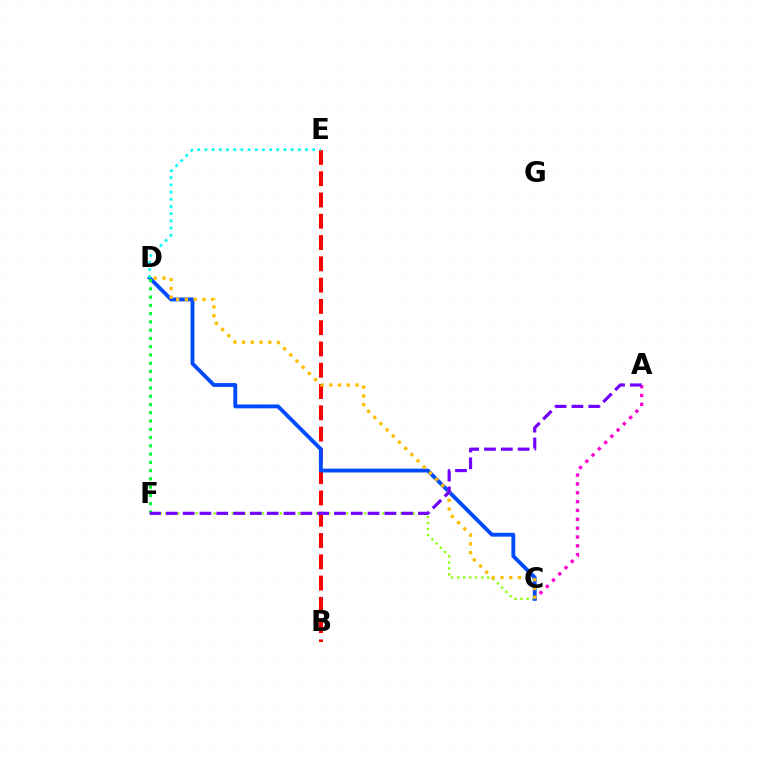{('C', 'F'): [{'color': '#84ff00', 'line_style': 'dotted', 'thickness': 1.64}], ('A', 'C'): [{'color': '#ff00cf', 'line_style': 'dotted', 'thickness': 2.4}], ('B', 'E'): [{'color': '#ff0000', 'line_style': 'dashed', 'thickness': 2.89}], ('C', 'D'): [{'color': '#004bff', 'line_style': 'solid', 'thickness': 2.78}, {'color': '#ffbd00', 'line_style': 'dotted', 'thickness': 2.38}], ('D', 'F'): [{'color': '#00ff39', 'line_style': 'dotted', 'thickness': 2.24}], ('D', 'E'): [{'color': '#00fff6', 'line_style': 'dotted', 'thickness': 1.95}], ('A', 'F'): [{'color': '#7200ff', 'line_style': 'dashed', 'thickness': 2.28}]}